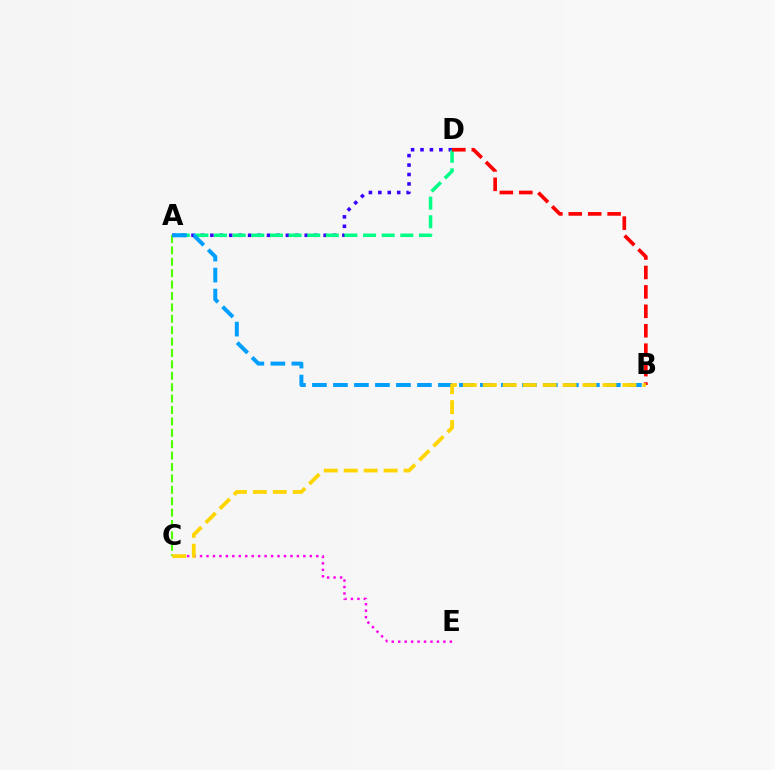{('C', 'E'): [{'color': '#ff00ed', 'line_style': 'dotted', 'thickness': 1.75}], ('A', 'C'): [{'color': '#4fff00', 'line_style': 'dashed', 'thickness': 1.55}], ('A', 'D'): [{'color': '#3700ff', 'line_style': 'dotted', 'thickness': 2.56}, {'color': '#00ff86', 'line_style': 'dashed', 'thickness': 2.53}], ('A', 'B'): [{'color': '#009eff', 'line_style': 'dashed', 'thickness': 2.85}], ('B', 'D'): [{'color': '#ff0000', 'line_style': 'dashed', 'thickness': 2.64}], ('B', 'C'): [{'color': '#ffd500', 'line_style': 'dashed', 'thickness': 2.71}]}